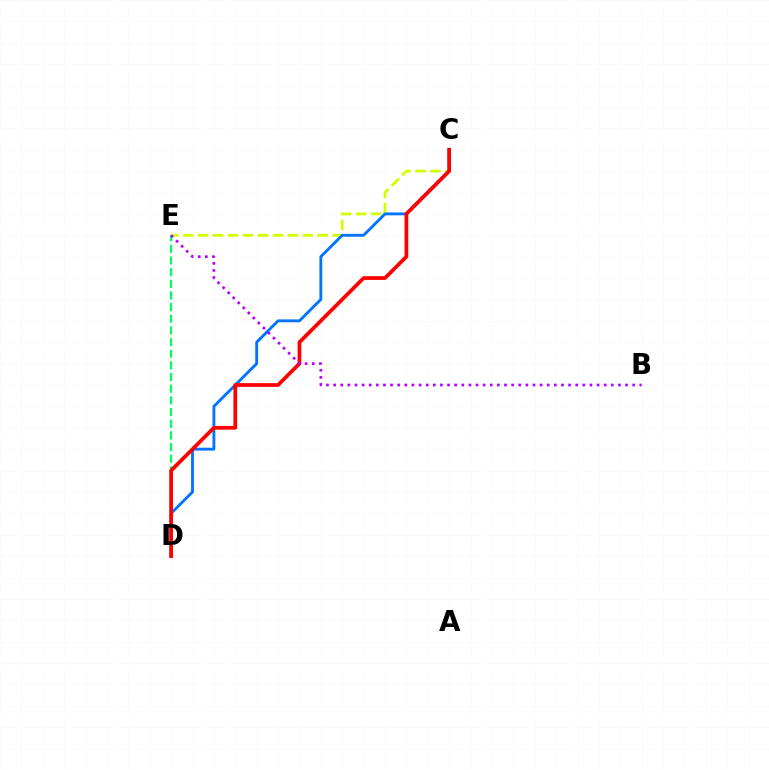{('D', 'E'): [{'color': '#00ff5c', 'line_style': 'dashed', 'thickness': 1.58}], ('C', 'E'): [{'color': '#d1ff00', 'line_style': 'dashed', 'thickness': 2.03}], ('C', 'D'): [{'color': '#0074ff', 'line_style': 'solid', 'thickness': 2.06}, {'color': '#ff0000', 'line_style': 'solid', 'thickness': 2.69}], ('B', 'E'): [{'color': '#b900ff', 'line_style': 'dotted', 'thickness': 1.93}]}